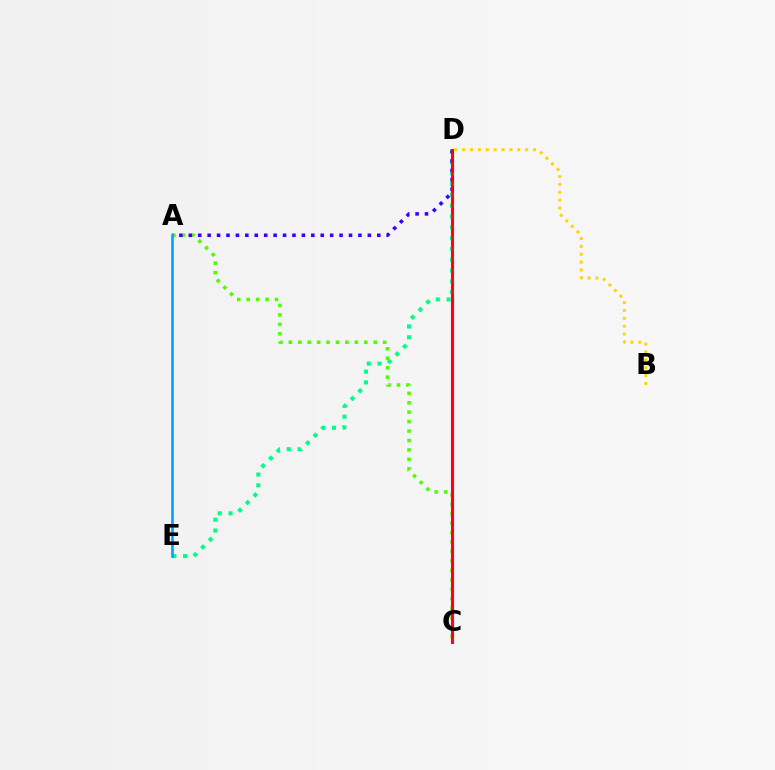{('A', 'C'): [{'color': '#4fff00', 'line_style': 'dotted', 'thickness': 2.56}], ('C', 'D'): [{'color': '#ff00ed', 'line_style': 'solid', 'thickness': 2.26}, {'color': '#ff0000', 'line_style': 'solid', 'thickness': 1.83}], ('D', 'E'): [{'color': '#00ff86', 'line_style': 'dotted', 'thickness': 2.94}], ('A', 'D'): [{'color': '#3700ff', 'line_style': 'dotted', 'thickness': 2.56}], ('A', 'E'): [{'color': '#009eff', 'line_style': 'solid', 'thickness': 1.86}], ('B', 'D'): [{'color': '#ffd500', 'line_style': 'dotted', 'thickness': 2.14}]}